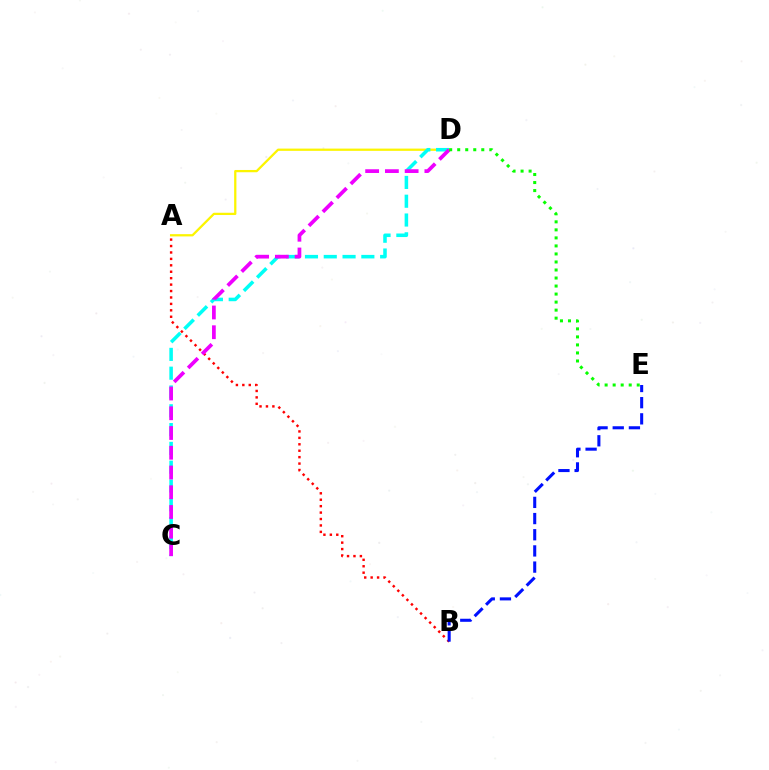{('A', 'D'): [{'color': '#fcf500', 'line_style': 'solid', 'thickness': 1.63}], ('A', 'B'): [{'color': '#ff0000', 'line_style': 'dotted', 'thickness': 1.75}], ('C', 'D'): [{'color': '#00fff6', 'line_style': 'dashed', 'thickness': 2.55}, {'color': '#ee00ff', 'line_style': 'dashed', 'thickness': 2.68}], ('B', 'E'): [{'color': '#0010ff', 'line_style': 'dashed', 'thickness': 2.2}], ('D', 'E'): [{'color': '#08ff00', 'line_style': 'dotted', 'thickness': 2.18}]}